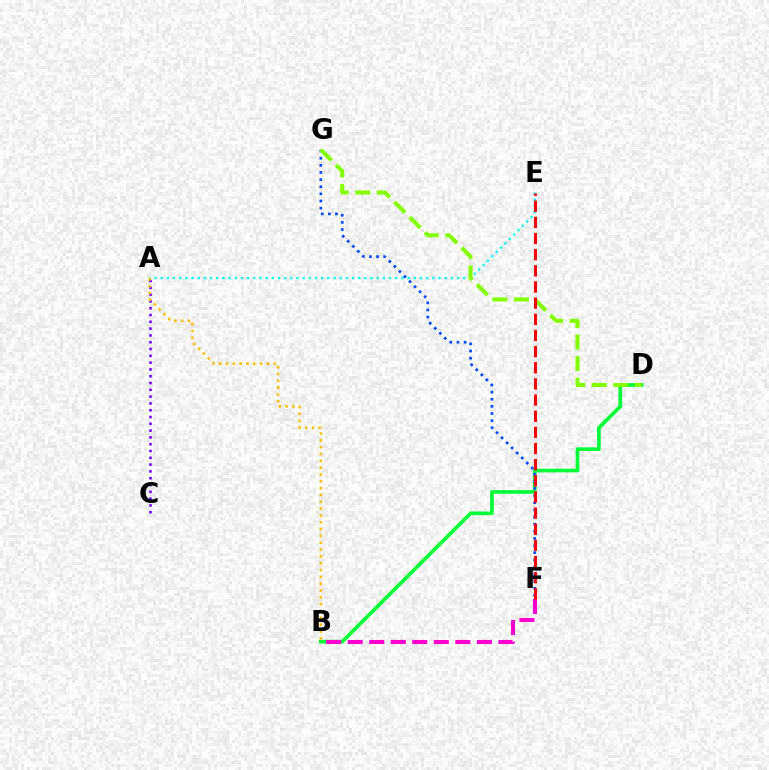{('B', 'D'): [{'color': '#00ff39', 'line_style': 'solid', 'thickness': 2.65}], ('A', 'E'): [{'color': '#00fff6', 'line_style': 'dotted', 'thickness': 1.68}], ('A', 'C'): [{'color': '#7200ff', 'line_style': 'dotted', 'thickness': 1.85}], ('B', 'F'): [{'color': '#ff00cf', 'line_style': 'dashed', 'thickness': 2.92}], ('F', 'G'): [{'color': '#004bff', 'line_style': 'dotted', 'thickness': 1.94}], ('D', 'G'): [{'color': '#84ff00', 'line_style': 'dashed', 'thickness': 2.93}], ('E', 'F'): [{'color': '#ff0000', 'line_style': 'dashed', 'thickness': 2.19}], ('A', 'B'): [{'color': '#ffbd00', 'line_style': 'dotted', 'thickness': 1.85}]}